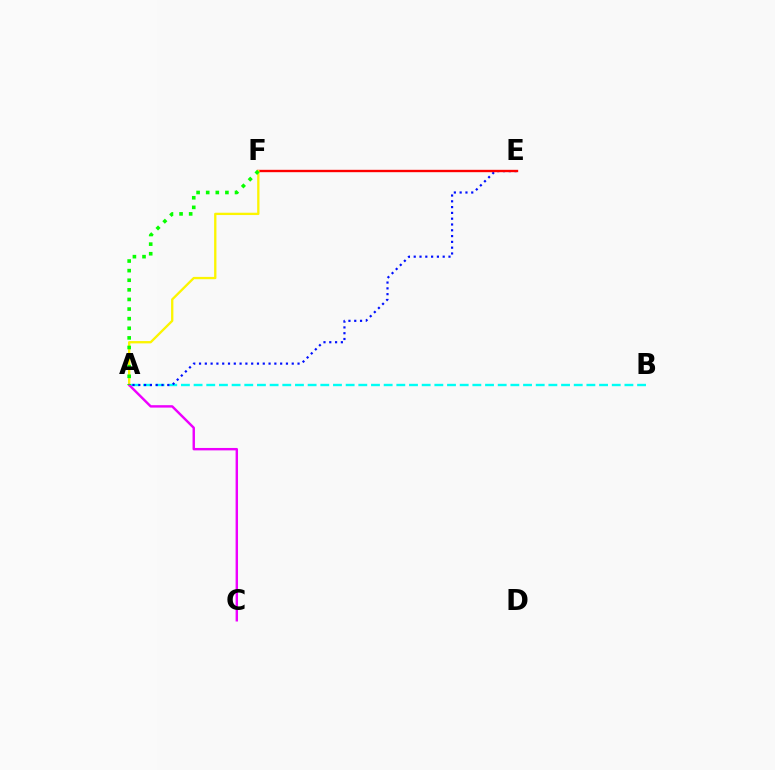{('A', 'B'): [{'color': '#00fff6', 'line_style': 'dashed', 'thickness': 1.72}], ('A', 'E'): [{'color': '#0010ff', 'line_style': 'dotted', 'thickness': 1.57}], ('E', 'F'): [{'color': '#ff0000', 'line_style': 'solid', 'thickness': 1.71}], ('A', 'F'): [{'color': '#fcf500', 'line_style': 'solid', 'thickness': 1.67}, {'color': '#08ff00', 'line_style': 'dotted', 'thickness': 2.61}], ('A', 'C'): [{'color': '#ee00ff', 'line_style': 'solid', 'thickness': 1.74}]}